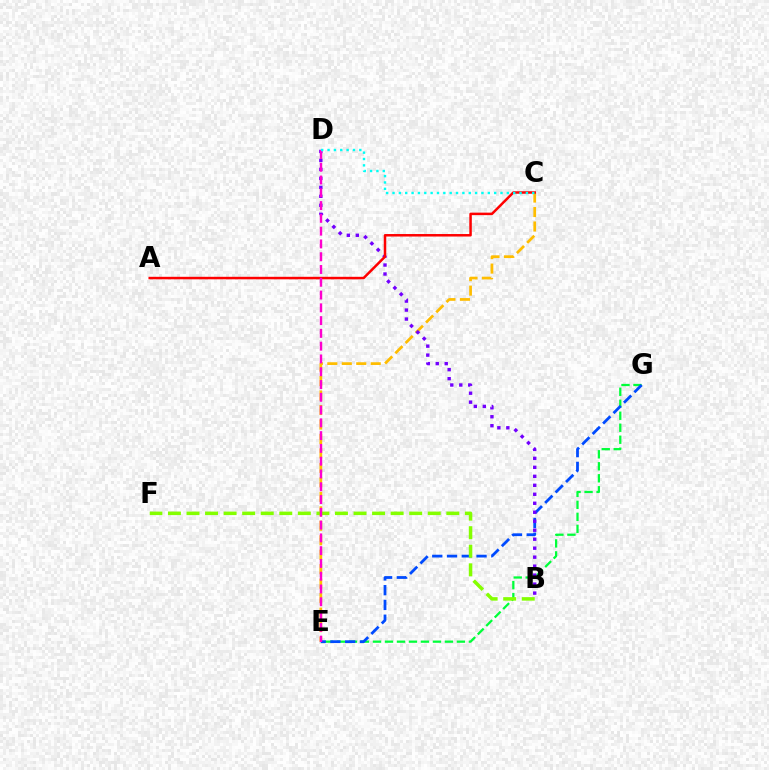{('E', 'G'): [{'color': '#00ff39', 'line_style': 'dashed', 'thickness': 1.63}, {'color': '#004bff', 'line_style': 'dashed', 'thickness': 2.01}], ('C', 'E'): [{'color': '#ffbd00', 'line_style': 'dashed', 'thickness': 1.97}], ('B', 'D'): [{'color': '#7200ff', 'line_style': 'dotted', 'thickness': 2.44}], ('B', 'F'): [{'color': '#84ff00', 'line_style': 'dashed', 'thickness': 2.52}], ('A', 'C'): [{'color': '#ff0000', 'line_style': 'solid', 'thickness': 1.8}], ('D', 'E'): [{'color': '#ff00cf', 'line_style': 'dashed', 'thickness': 1.74}], ('C', 'D'): [{'color': '#00fff6', 'line_style': 'dotted', 'thickness': 1.73}]}